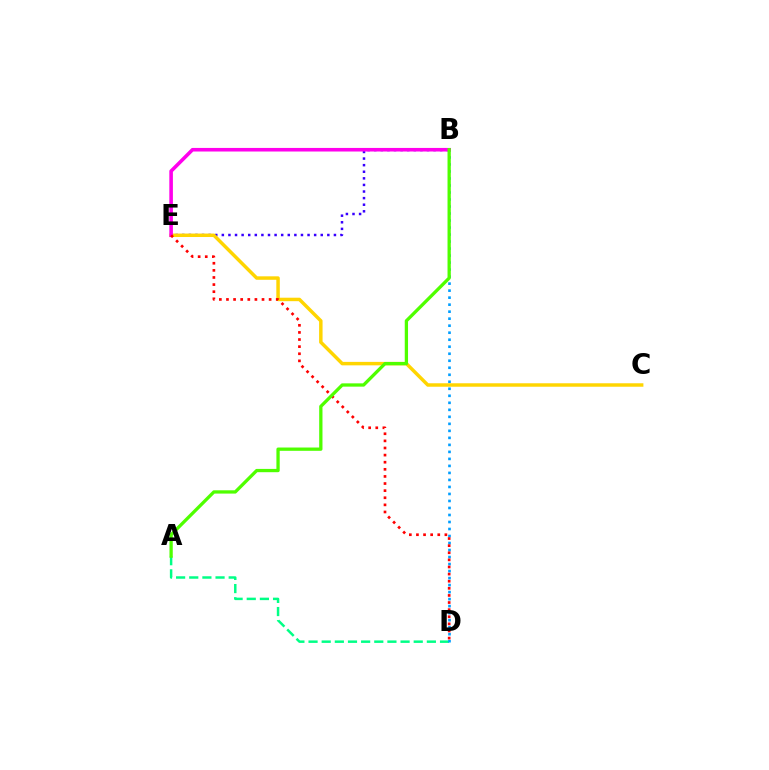{('A', 'D'): [{'color': '#00ff86', 'line_style': 'dashed', 'thickness': 1.79}], ('B', 'D'): [{'color': '#009eff', 'line_style': 'dotted', 'thickness': 1.9}], ('B', 'E'): [{'color': '#3700ff', 'line_style': 'dotted', 'thickness': 1.79}, {'color': '#ff00ed', 'line_style': 'solid', 'thickness': 2.58}], ('C', 'E'): [{'color': '#ffd500', 'line_style': 'solid', 'thickness': 2.49}], ('D', 'E'): [{'color': '#ff0000', 'line_style': 'dotted', 'thickness': 1.93}], ('A', 'B'): [{'color': '#4fff00', 'line_style': 'solid', 'thickness': 2.37}]}